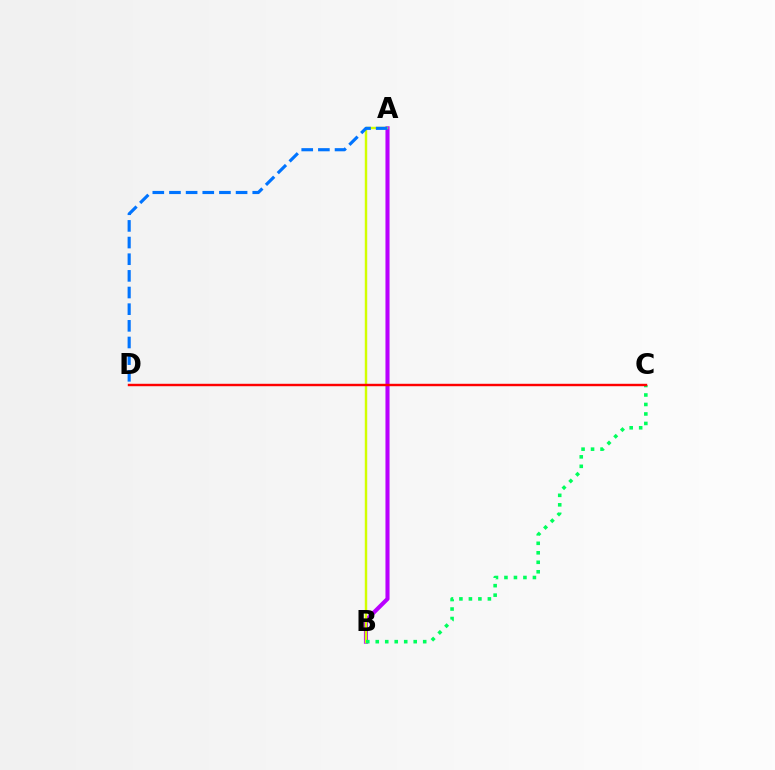{('A', 'B'): [{'color': '#b900ff', 'line_style': 'solid', 'thickness': 2.94}, {'color': '#d1ff00', 'line_style': 'solid', 'thickness': 1.75}], ('B', 'C'): [{'color': '#00ff5c', 'line_style': 'dotted', 'thickness': 2.58}], ('A', 'D'): [{'color': '#0074ff', 'line_style': 'dashed', 'thickness': 2.26}], ('C', 'D'): [{'color': '#ff0000', 'line_style': 'solid', 'thickness': 1.74}]}